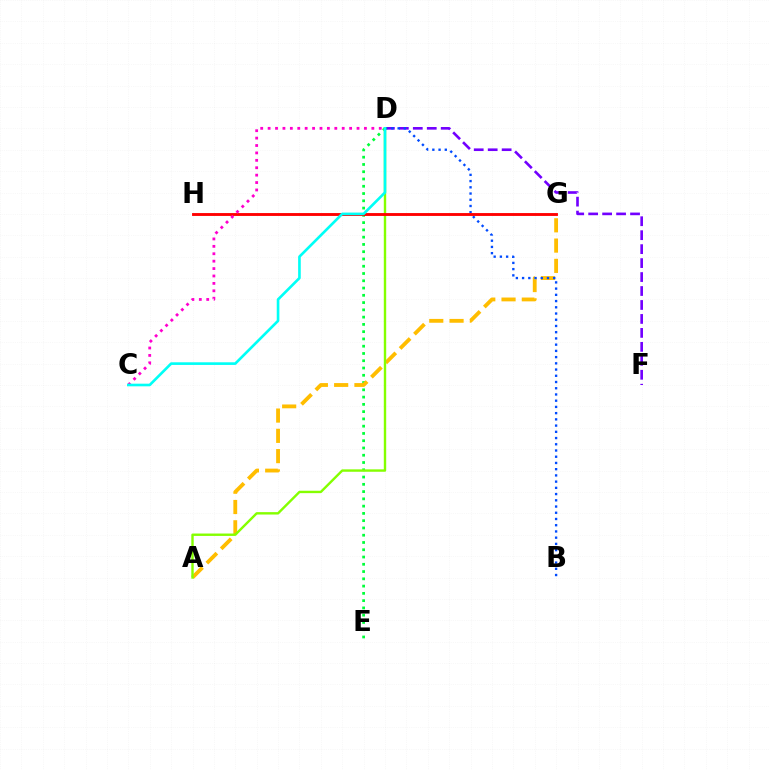{('D', 'E'): [{'color': '#00ff39', 'line_style': 'dotted', 'thickness': 1.98}], ('D', 'F'): [{'color': '#7200ff', 'line_style': 'dashed', 'thickness': 1.9}], ('A', 'G'): [{'color': '#ffbd00', 'line_style': 'dashed', 'thickness': 2.76}], ('B', 'D'): [{'color': '#004bff', 'line_style': 'dotted', 'thickness': 1.69}], ('A', 'D'): [{'color': '#84ff00', 'line_style': 'solid', 'thickness': 1.73}], ('G', 'H'): [{'color': '#ff0000', 'line_style': 'solid', 'thickness': 2.06}], ('C', 'D'): [{'color': '#ff00cf', 'line_style': 'dotted', 'thickness': 2.01}, {'color': '#00fff6', 'line_style': 'solid', 'thickness': 1.9}]}